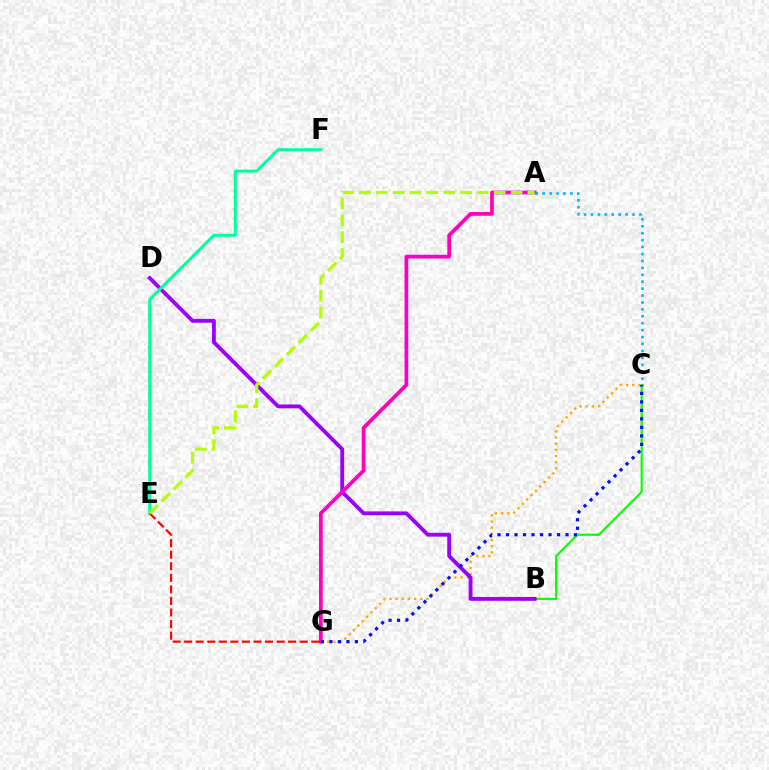{('C', 'G'): [{'color': '#ffa500', 'line_style': 'dotted', 'thickness': 1.67}, {'color': '#0010ff', 'line_style': 'dotted', 'thickness': 2.31}], ('B', 'C'): [{'color': '#08ff00', 'line_style': 'solid', 'thickness': 1.53}], ('B', 'D'): [{'color': '#9b00ff', 'line_style': 'solid', 'thickness': 2.78}], ('A', 'G'): [{'color': '#ff00bd', 'line_style': 'solid', 'thickness': 2.7}], ('A', 'C'): [{'color': '#00b5ff', 'line_style': 'dotted', 'thickness': 1.88}], ('E', 'F'): [{'color': '#00ff9d', 'line_style': 'solid', 'thickness': 2.18}], ('E', 'G'): [{'color': '#ff0000', 'line_style': 'dashed', 'thickness': 1.57}], ('A', 'E'): [{'color': '#b3ff00', 'line_style': 'dashed', 'thickness': 2.29}]}